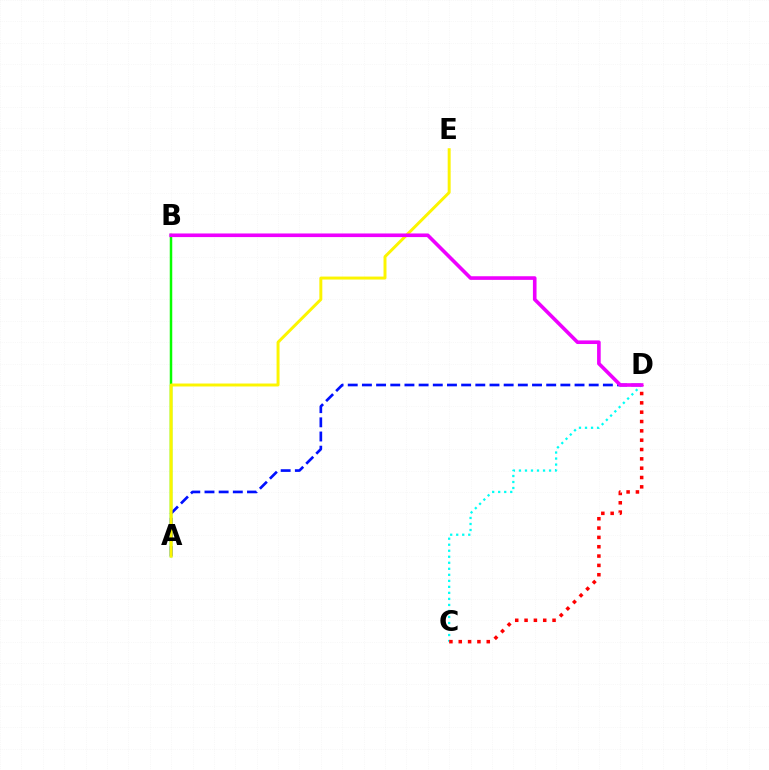{('C', 'D'): [{'color': '#00fff6', 'line_style': 'dotted', 'thickness': 1.64}, {'color': '#ff0000', 'line_style': 'dotted', 'thickness': 2.54}], ('A', 'B'): [{'color': '#08ff00', 'line_style': 'solid', 'thickness': 1.8}], ('A', 'D'): [{'color': '#0010ff', 'line_style': 'dashed', 'thickness': 1.93}], ('A', 'E'): [{'color': '#fcf500', 'line_style': 'solid', 'thickness': 2.13}], ('B', 'D'): [{'color': '#ee00ff', 'line_style': 'solid', 'thickness': 2.61}]}